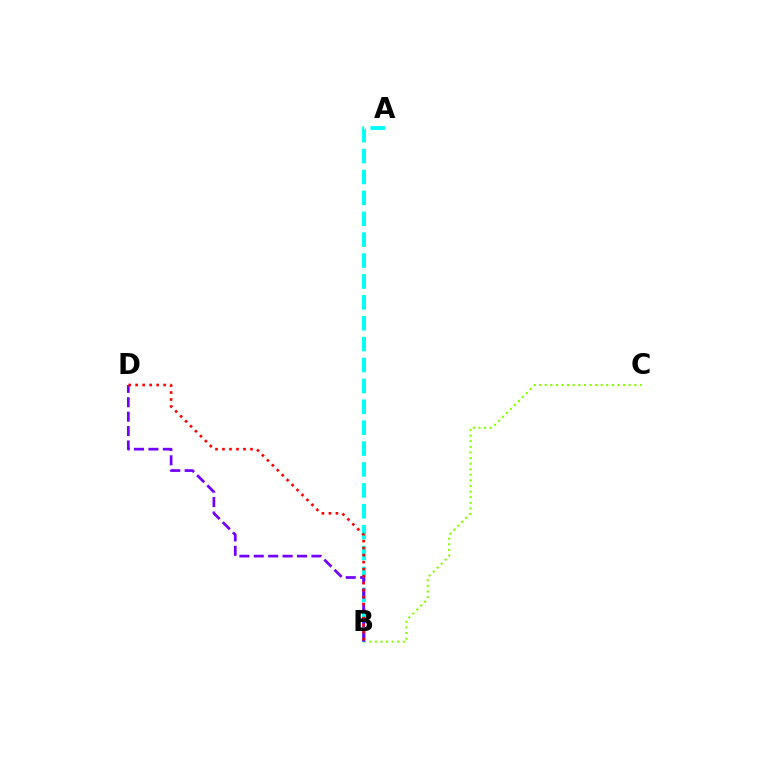{('B', 'C'): [{'color': '#84ff00', 'line_style': 'dotted', 'thickness': 1.52}], ('A', 'B'): [{'color': '#00fff6', 'line_style': 'dashed', 'thickness': 2.84}], ('B', 'D'): [{'color': '#7200ff', 'line_style': 'dashed', 'thickness': 1.96}, {'color': '#ff0000', 'line_style': 'dotted', 'thickness': 1.9}]}